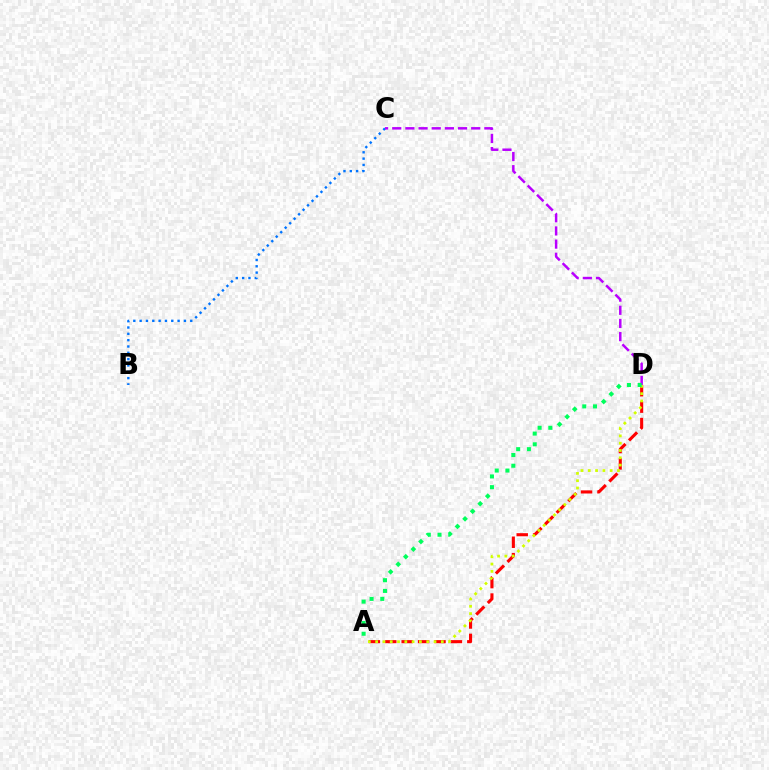{('B', 'C'): [{'color': '#0074ff', 'line_style': 'dotted', 'thickness': 1.72}], ('A', 'D'): [{'color': '#ff0000', 'line_style': 'dashed', 'thickness': 2.23}, {'color': '#d1ff00', 'line_style': 'dotted', 'thickness': 1.98}, {'color': '#00ff5c', 'line_style': 'dotted', 'thickness': 2.91}], ('C', 'D'): [{'color': '#b900ff', 'line_style': 'dashed', 'thickness': 1.79}]}